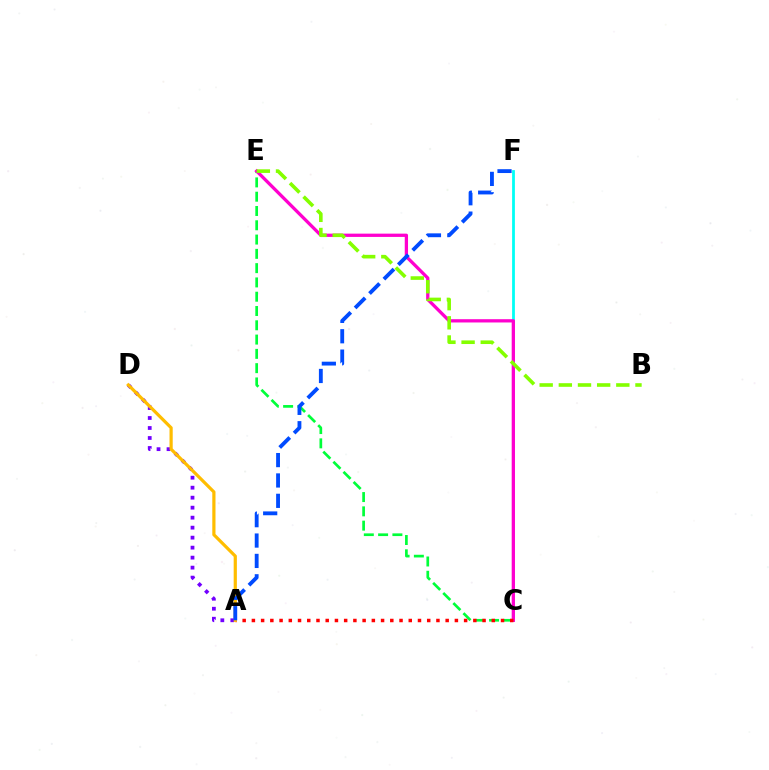{('A', 'D'): [{'color': '#7200ff', 'line_style': 'dotted', 'thickness': 2.72}, {'color': '#ffbd00', 'line_style': 'solid', 'thickness': 2.31}], ('C', 'E'): [{'color': '#00ff39', 'line_style': 'dashed', 'thickness': 1.94}, {'color': '#ff00cf', 'line_style': 'solid', 'thickness': 2.36}], ('C', 'F'): [{'color': '#00fff6', 'line_style': 'solid', 'thickness': 2.0}], ('A', 'C'): [{'color': '#ff0000', 'line_style': 'dotted', 'thickness': 2.51}], ('B', 'E'): [{'color': '#84ff00', 'line_style': 'dashed', 'thickness': 2.6}], ('A', 'F'): [{'color': '#004bff', 'line_style': 'dashed', 'thickness': 2.77}]}